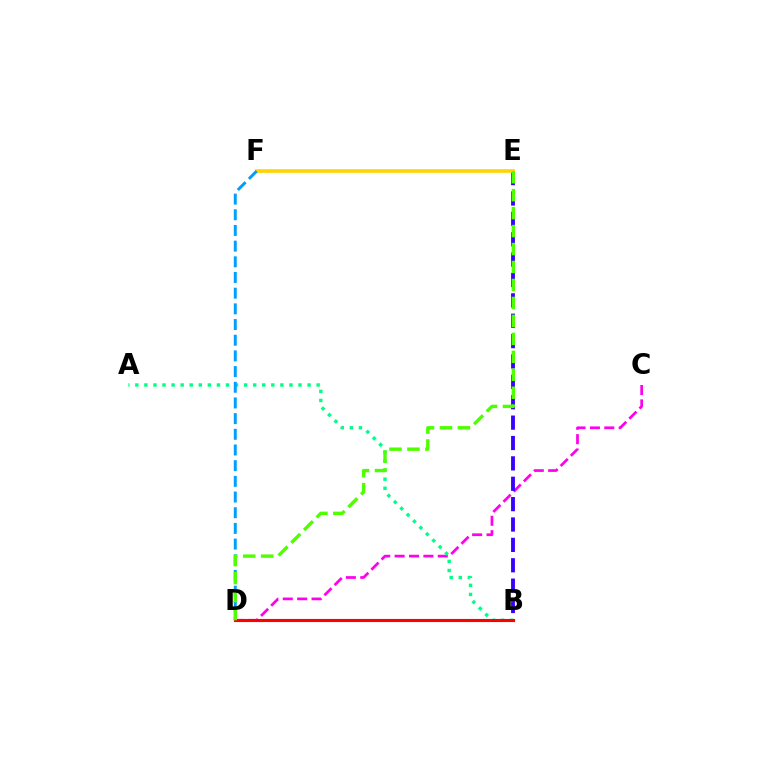{('C', 'D'): [{'color': '#ff00ed', 'line_style': 'dashed', 'thickness': 1.96}], ('B', 'E'): [{'color': '#3700ff', 'line_style': 'dashed', 'thickness': 2.77}], ('A', 'B'): [{'color': '#00ff86', 'line_style': 'dotted', 'thickness': 2.46}], ('E', 'F'): [{'color': '#ffd500', 'line_style': 'solid', 'thickness': 2.62}], ('D', 'F'): [{'color': '#009eff', 'line_style': 'dashed', 'thickness': 2.13}], ('B', 'D'): [{'color': '#ff0000', 'line_style': 'solid', 'thickness': 2.24}], ('D', 'E'): [{'color': '#4fff00', 'line_style': 'dashed', 'thickness': 2.44}]}